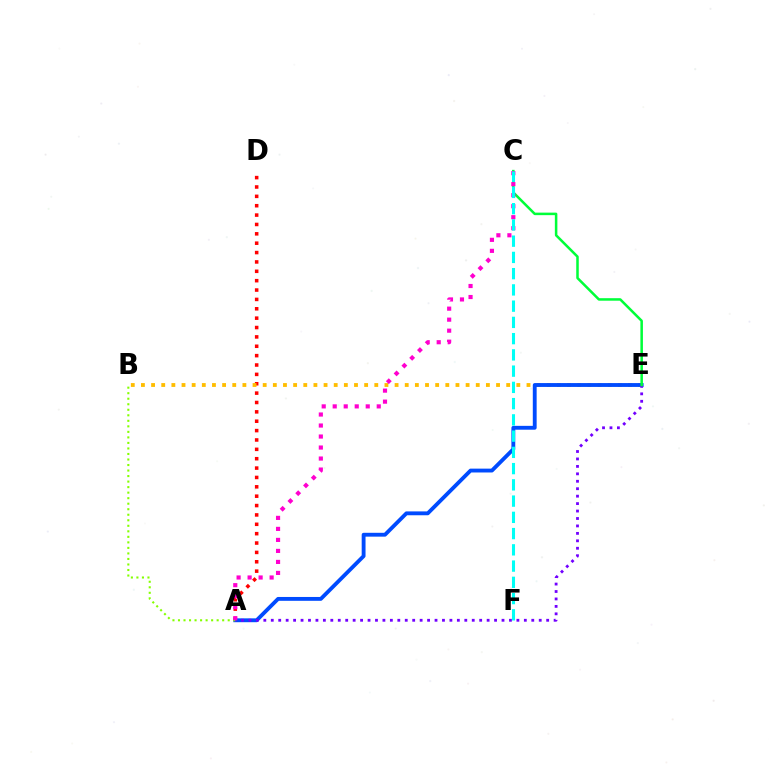{('A', 'D'): [{'color': '#ff0000', 'line_style': 'dotted', 'thickness': 2.55}], ('B', 'E'): [{'color': '#ffbd00', 'line_style': 'dotted', 'thickness': 2.76}], ('A', 'E'): [{'color': '#004bff', 'line_style': 'solid', 'thickness': 2.77}, {'color': '#7200ff', 'line_style': 'dotted', 'thickness': 2.02}], ('C', 'E'): [{'color': '#00ff39', 'line_style': 'solid', 'thickness': 1.82}], ('A', 'B'): [{'color': '#84ff00', 'line_style': 'dotted', 'thickness': 1.5}], ('A', 'C'): [{'color': '#ff00cf', 'line_style': 'dotted', 'thickness': 2.99}], ('C', 'F'): [{'color': '#00fff6', 'line_style': 'dashed', 'thickness': 2.21}]}